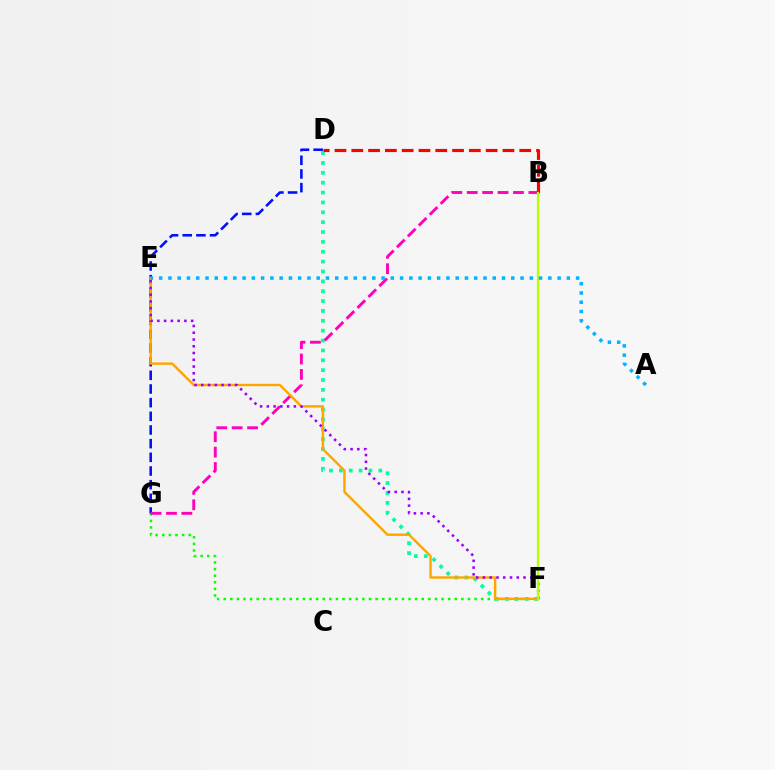{('F', 'G'): [{'color': '#08ff00', 'line_style': 'dotted', 'thickness': 1.79}], ('D', 'F'): [{'color': '#00ff9d', 'line_style': 'dotted', 'thickness': 2.68}], ('D', 'G'): [{'color': '#0010ff', 'line_style': 'dashed', 'thickness': 1.86}], ('B', 'G'): [{'color': '#ff00bd', 'line_style': 'dashed', 'thickness': 2.09}], ('E', 'F'): [{'color': '#ffa500', 'line_style': 'solid', 'thickness': 1.73}, {'color': '#9b00ff', 'line_style': 'dotted', 'thickness': 1.84}], ('B', 'D'): [{'color': '#ff0000', 'line_style': 'dashed', 'thickness': 2.28}], ('B', 'F'): [{'color': '#b3ff00', 'line_style': 'solid', 'thickness': 1.61}], ('A', 'E'): [{'color': '#00b5ff', 'line_style': 'dotted', 'thickness': 2.52}]}